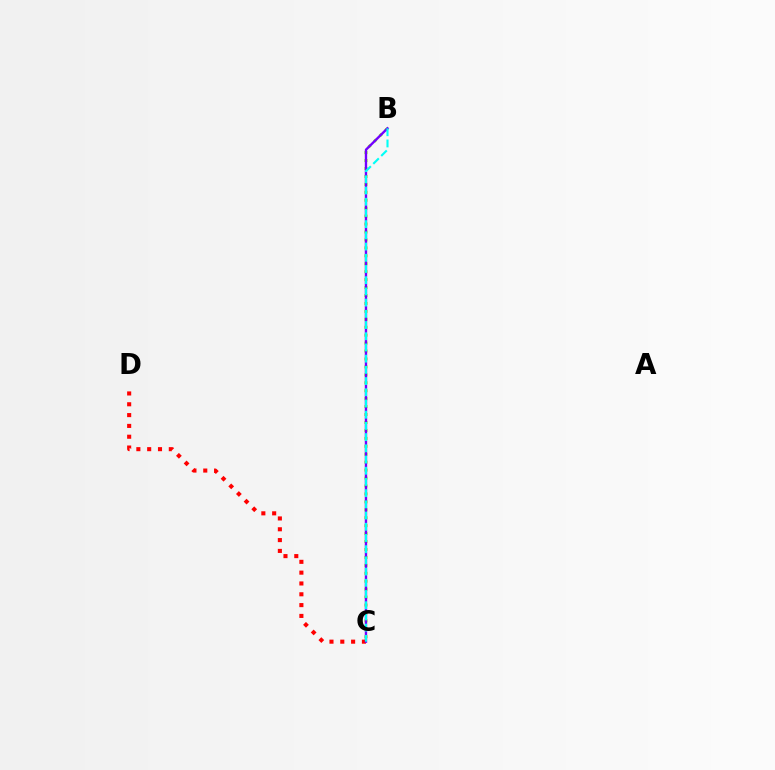{('B', 'C'): [{'color': '#84ff00', 'line_style': 'dotted', 'thickness': 2.16}, {'color': '#7200ff', 'line_style': 'solid', 'thickness': 1.71}, {'color': '#00fff6', 'line_style': 'dashed', 'thickness': 1.52}], ('C', 'D'): [{'color': '#ff0000', 'line_style': 'dotted', 'thickness': 2.94}]}